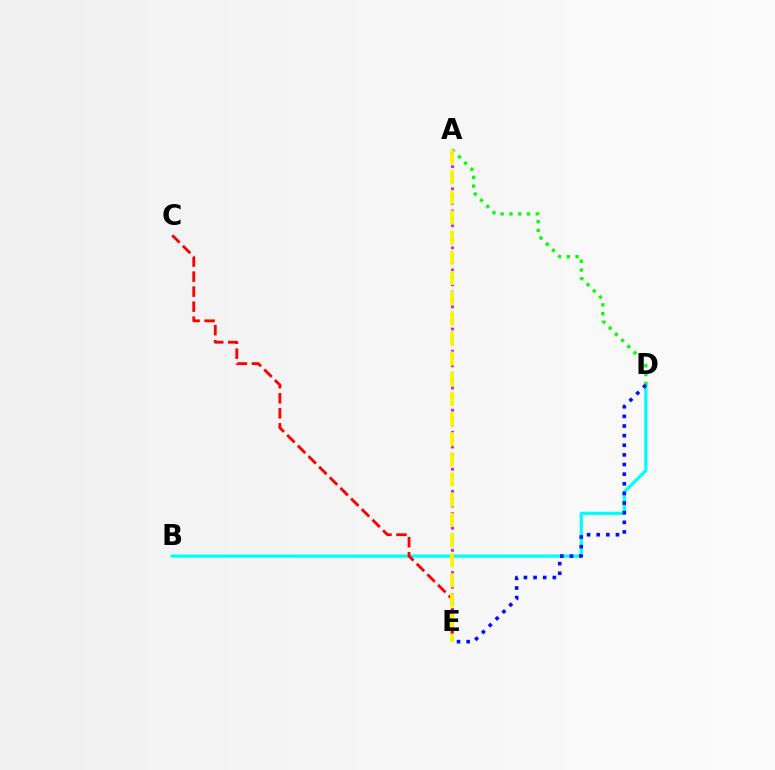{('B', 'D'): [{'color': '#00fff6', 'line_style': 'solid', 'thickness': 2.32}], ('A', 'D'): [{'color': '#08ff00', 'line_style': 'dotted', 'thickness': 2.38}], ('A', 'E'): [{'color': '#ee00ff', 'line_style': 'dotted', 'thickness': 2.01}, {'color': '#fcf500', 'line_style': 'dashed', 'thickness': 2.74}], ('C', 'E'): [{'color': '#ff0000', 'line_style': 'dashed', 'thickness': 2.04}], ('D', 'E'): [{'color': '#0010ff', 'line_style': 'dotted', 'thickness': 2.62}]}